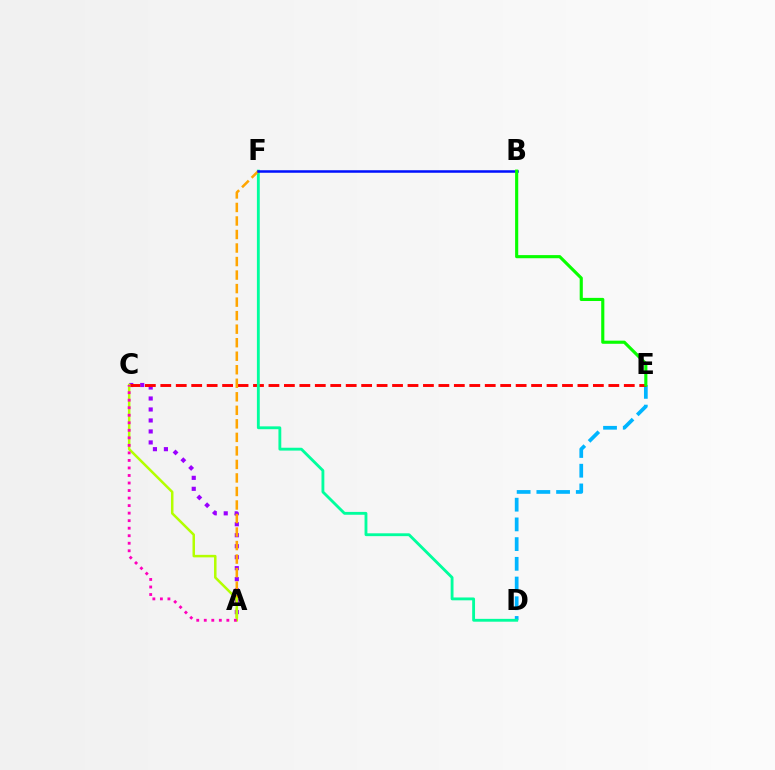{('A', 'C'): [{'color': '#9b00ff', 'line_style': 'dotted', 'thickness': 2.98}, {'color': '#b3ff00', 'line_style': 'solid', 'thickness': 1.8}, {'color': '#ff00bd', 'line_style': 'dotted', 'thickness': 2.05}], ('D', 'E'): [{'color': '#00b5ff', 'line_style': 'dashed', 'thickness': 2.68}], ('C', 'E'): [{'color': '#ff0000', 'line_style': 'dashed', 'thickness': 2.1}], ('D', 'F'): [{'color': '#00ff9d', 'line_style': 'solid', 'thickness': 2.05}], ('A', 'F'): [{'color': '#ffa500', 'line_style': 'dashed', 'thickness': 1.84}], ('B', 'F'): [{'color': '#0010ff', 'line_style': 'solid', 'thickness': 1.81}], ('B', 'E'): [{'color': '#08ff00', 'line_style': 'solid', 'thickness': 2.25}]}